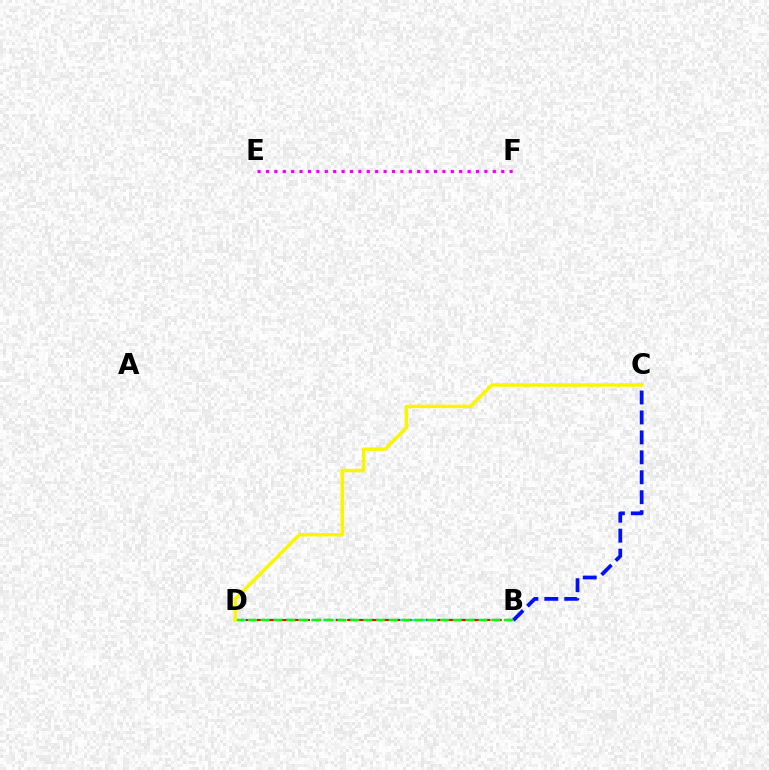{('E', 'F'): [{'color': '#ee00ff', 'line_style': 'dotted', 'thickness': 2.28}], ('B', 'D'): [{'color': '#00fff6', 'line_style': 'dashed', 'thickness': 1.64}, {'color': '#ff0000', 'line_style': 'dashed', 'thickness': 1.53}, {'color': '#08ff00', 'line_style': 'dashed', 'thickness': 1.74}], ('B', 'C'): [{'color': '#0010ff', 'line_style': 'dashed', 'thickness': 2.71}], ('C', 'D'): [{'color': '#fcf500', 'line_style': 'solid', 'thickness': 2.51}]}